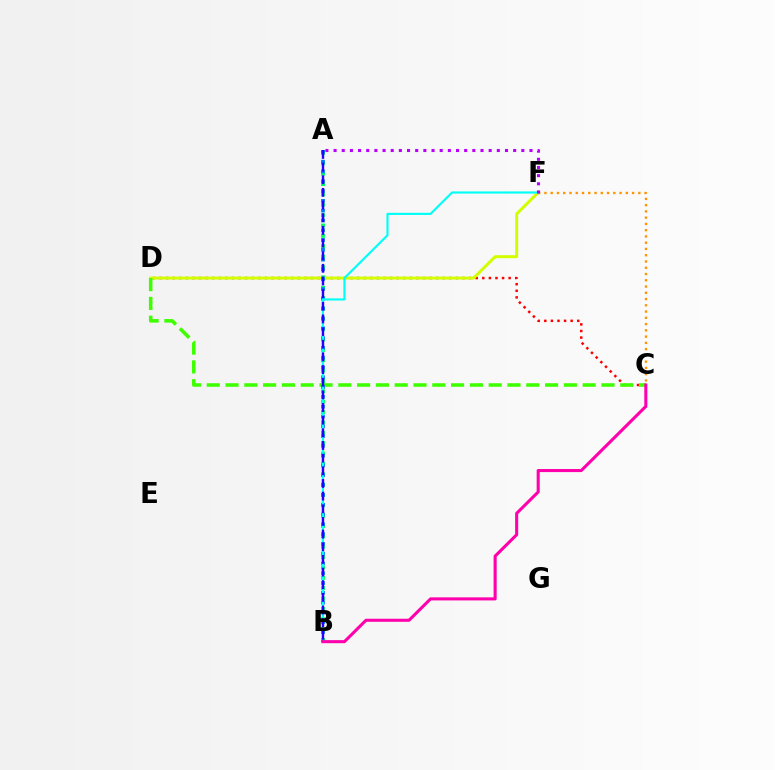{('C', 'D'): [{'color': '#ff0000', 'line_style': 'dotted', 'thickness': 1.79}, {'color': '#3dff00', 'line_style': 'dashed', 'thickness': 2.55}], ('D', 'F'): [{'color': '#d1ff00', 'line_style': 'solid', 'thickness': 2.15}], ('A', 'B'): [{'color': '#00ff5c', 'line_style': 'dotted', 'thickness': 2.82}, {'color': '#0074ff', 'line_style': 'dotted', 'thickness': 2.66}, {'color': '#2500ff', 'line_style': 'dashed', 'thickness': 1.72}], ('C', 'F'): [{'color': '#ff9400', 'line_style': 'dotted', 'thickness': 1.7}], ('B', 'F'): [{'color': '#00fff6', 'line_style': 'solid', 'thickness': 1.55}], ('A', 'F'): [{'color': '#b900ff', 'line_style': 'dotted', 'thickness': 2.22}], ('B', 'C'): [{'color': '#ff00ac', 'line_style': 'solid', 'thickness': 2.21}]}